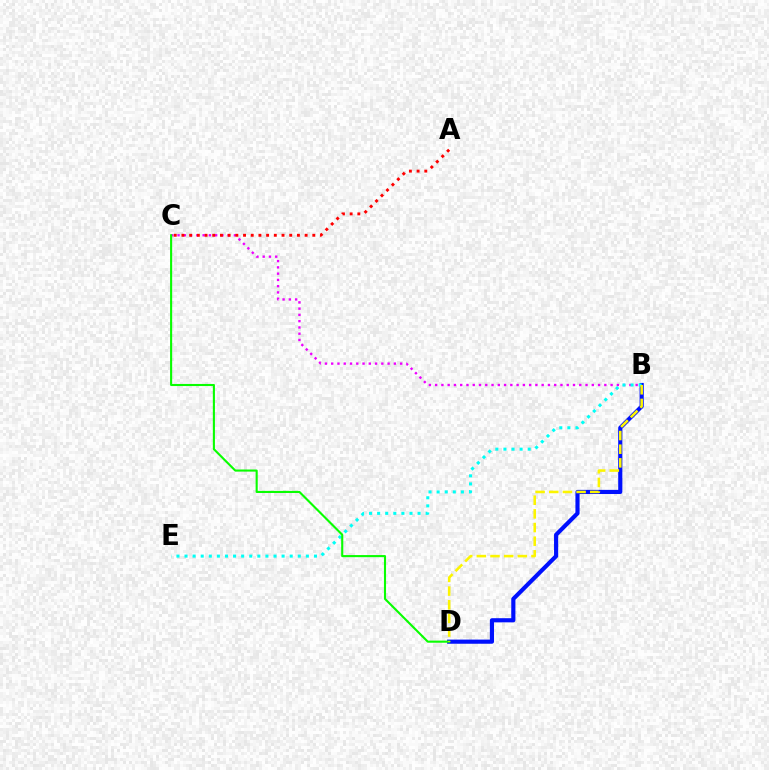{('B', 'D'): [{'color': '#0010ff', 'line_style': 'solid', 'thickness': 2.99}, {'color': '#fcf500', 'line_style': 'dashed', 'thickness': 1.86}], ('B', 'C'): [{'color': '#ee00ff', 'line_style': 'dotted', 'thickness': 1.7}], ('B', 'E'): [{'color': '#00fff6', 'line_style': 'dotted', 'thickness': 2.2}], ('A', 'C'): [{'color': '#ff0000', 'line_style': 'dotted', 'thickness': 2.09}], ('C', 'D'): [{'color': '#08ff00', 'line_style': 'solid', 'thickness': 1.51}]}